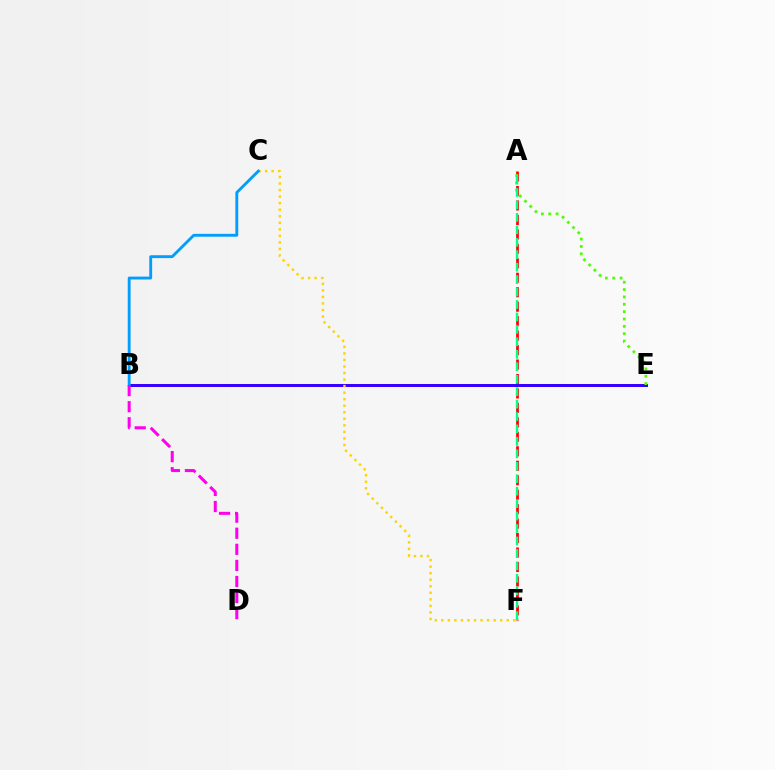{('B', 'E'): [{'color': '#3700ff', 'line_style': 'solid', 'thickness': 2.14}], ('A', 'F'): [{'color': '#ff0000', 'line_style': 'dashed', 'thickness': 1.96}, {'color': '#00ff86', 'line_style': 'dashed', 'thickness': 1.69}], ('C', 'F'): [{'color': '#ffd500', 'line_style': 'dotted', 'thickness': 1.78}], ('A', 'E'): [{'color': '#4fff00', 'line_style': 'dotted', 'thickness': 2.0}], ('B', 'C'): [{'color': '#009eff', 'line_style': 'solid', 'thickness': 2.06}], ('B', 'D'): [{'color': '#ff00ed', 'line_style': 'dashed', 'thickness': 2.18}]}